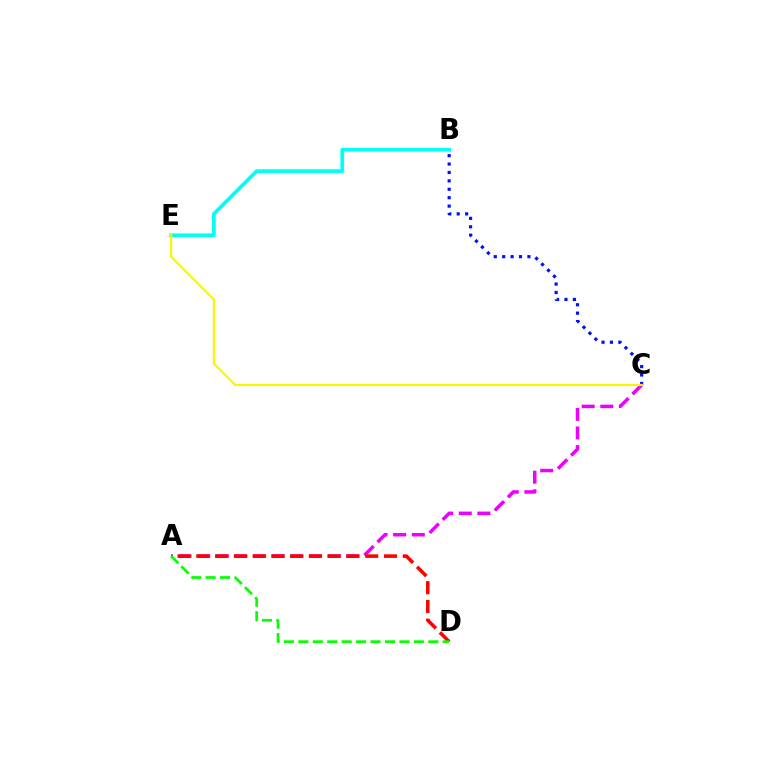{('B', 'E'): [{'color': '#00fff6', 'line_style': 'solid', 'thickness': 2.69}], ('B', 'C'): [{'color': '#0010ff', 'line_style': 'dotted', 'thickness': 2.29}], ('A', 'C'): [{'color': '#ee00ff', 'line_style': 'dashed', 'thickness': 2.53}], ('A', 'D'): [{'color': '#ff0000', 'line_style': 'dashed', 'thickness': 2.55}, {'color': '#08ff00', 'line_style': 'dashed', 'thickness': 1.96}], ('C', 'E'): [{'color': '#fcf500', 'line_style': 'solid', 'thickness': 1.57}]}